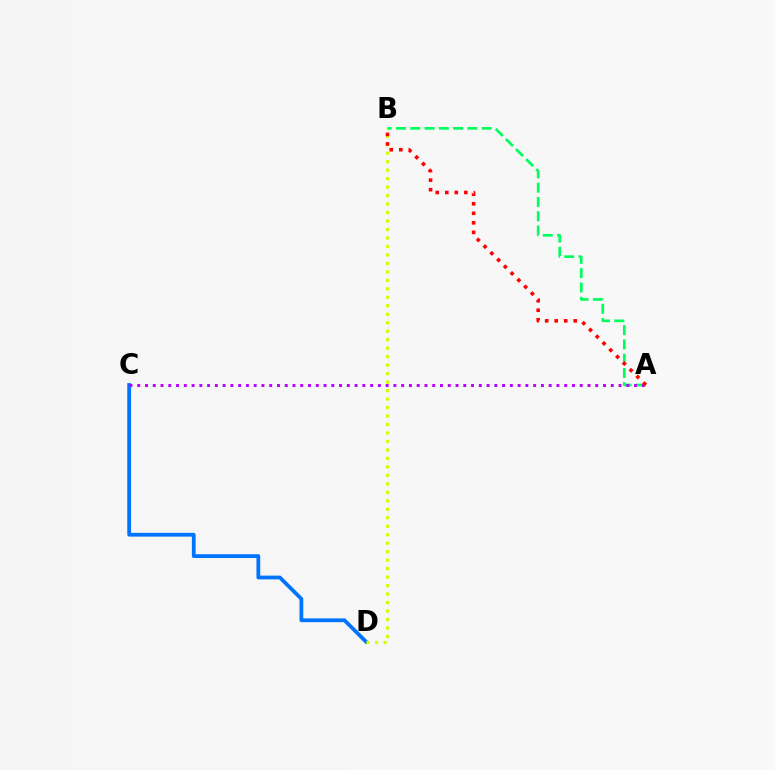{('C', 'D'): [{'color': '#0074ff', 'line_style': 'solid', 'thickness': 2.72}], ('B', 'D'): [{'color': '#d1ff00', 'line_style': 'dotted', 'thickness': 2.3}], ('A', 'B'): [{'color': '#00ff5c', 'line_style': 'dashed', 'thickness': 1.94}, {'color': '#ff0000', 'line_style': 'dotted', 'thickness': 2.59}], ('A', 'C'): [{'color': '#b900ff', 'line_style': 'dotted', 'thickness': 2.11}]}